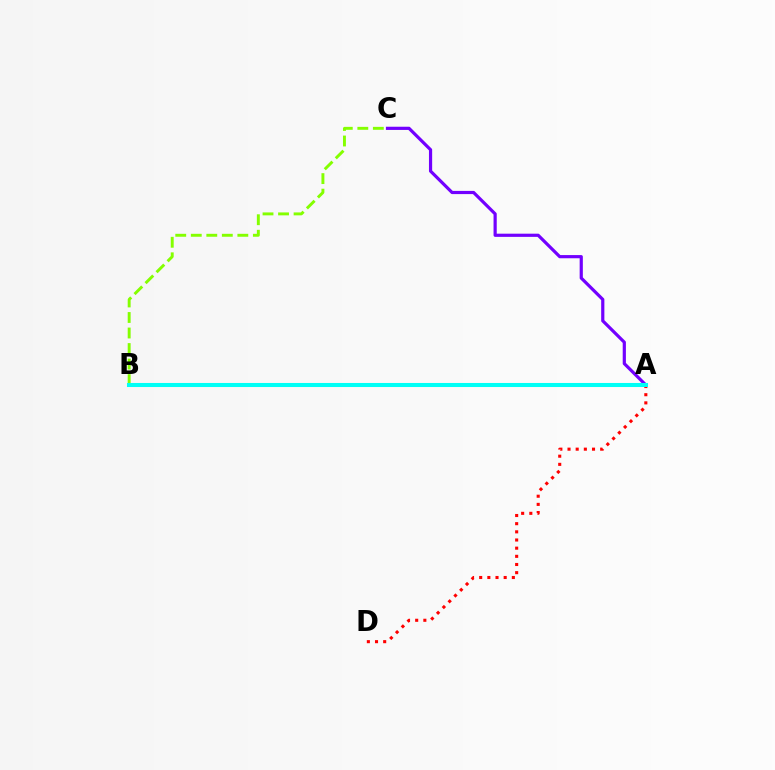{('A', 'C'): [{'color': '#7200ff', 'line_style': 'solid', 'thickness': 2.3}], ('A', 'D'): [{'color': '#ff0000', 'line_style': 'dotted', 'thickness': 2.22}], ('B', 'C'): [{'color': '#84ff00', 'line_style': 'dashed', 'thickness': 2.11}], ('A', 'B'): [{'color': '#00fff6', 'line_style': 'solid', 'thickness': 2.92}]}